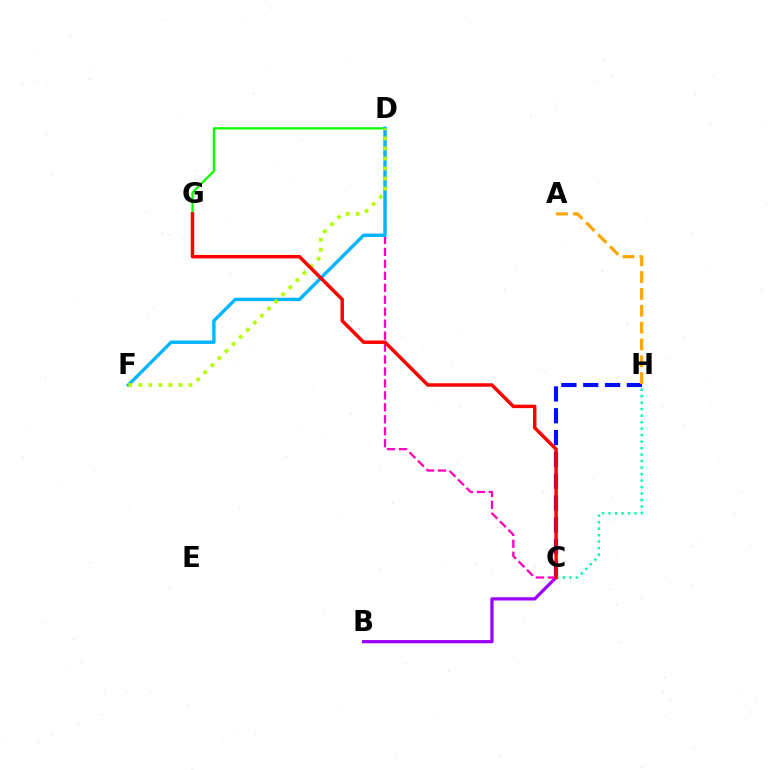{('C', 'H'): [{'color': '#0010ff', 'line_style': 'dashed', 'thickness': 2.97}, {'color': '#00ff9d', 'line_style': 'dotted', 'thickness': 1.76}], ('C', 'D'): [{'color': '#ff00bd', 'line_style': 'dashed', 'thickness': 1.62}], ('D', 'G'): [{'color': '#08ff00', 'line_style': 'solid', 'thickness': 1.62}], ('B', 'C'): [{'color': '#9b00ff', 'line_style': 'solid', 'thickness': 2.32}], ('D', 'F'): [{'color': '#00b5ff', 'line_style': 'solid', 'thickness': 2.45}, {'color': '#b3ff00', 'line_style': 'dotted', 'thickness': 2.72}], ('A', 'H'): [{'color': '#ffa500', 'line_style': 'dashed', 'thickness': 2.29}], ('C', 'G'): [{'color': '#ff0000', 'line_style': 'solid', 'thickness': 2.49}]}